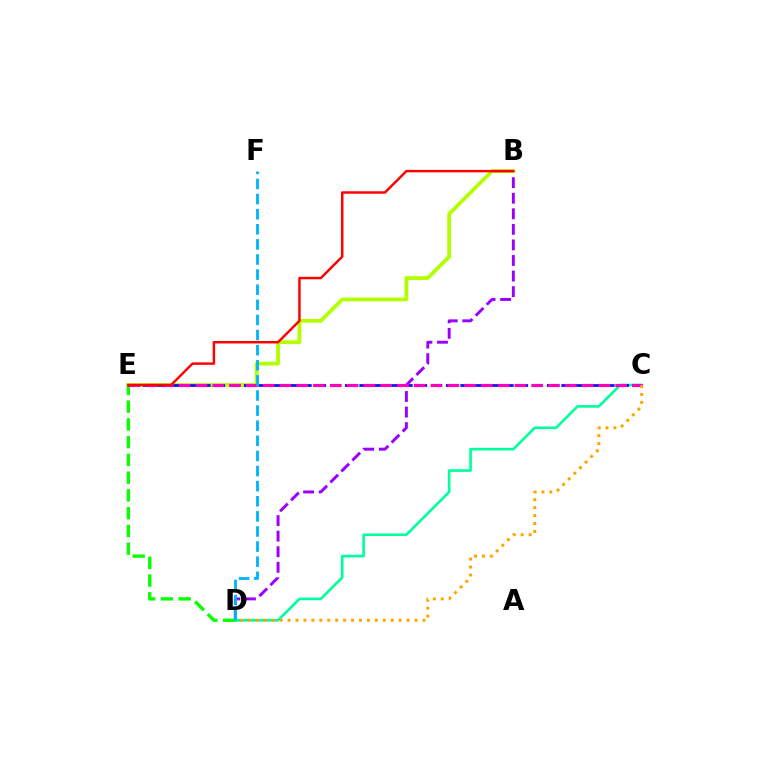{('C', 'D'): [{'color': '#00ff9d', 'line_style': 'solid', 'thickness': 1.9}, {'color': '#ffa500', 'line_style': 'dotted', 'thickness': 2.16}], ('B', 'D'): [{'color': '#9b00ff', 'line_style': 'dashed', 'thickness': 2.11}], ('B', 'E'): [{'color': '#b3ff00', 'line_style': 'solid', 'thickness': 2.72}, {'color': '#ff0000', 'line_style': 'solid', 'thickness': 1.77}], ('D', 'E'): [{'color': '#08ff00', 'line_style': 'dashed', 'thickness': 2.41}], ('C', 'E'): [{'color': '#0010ff', 'line_style': 'dashed', 'thickness': 1.96}, {'color': '#ff00bd', 'line_style': 'dashed', 'thickness': 2.28}], ('D', 'F'): [{'color': '#00b5ff', 'line_style': 'dashed', 'thickness': 2.05}]}